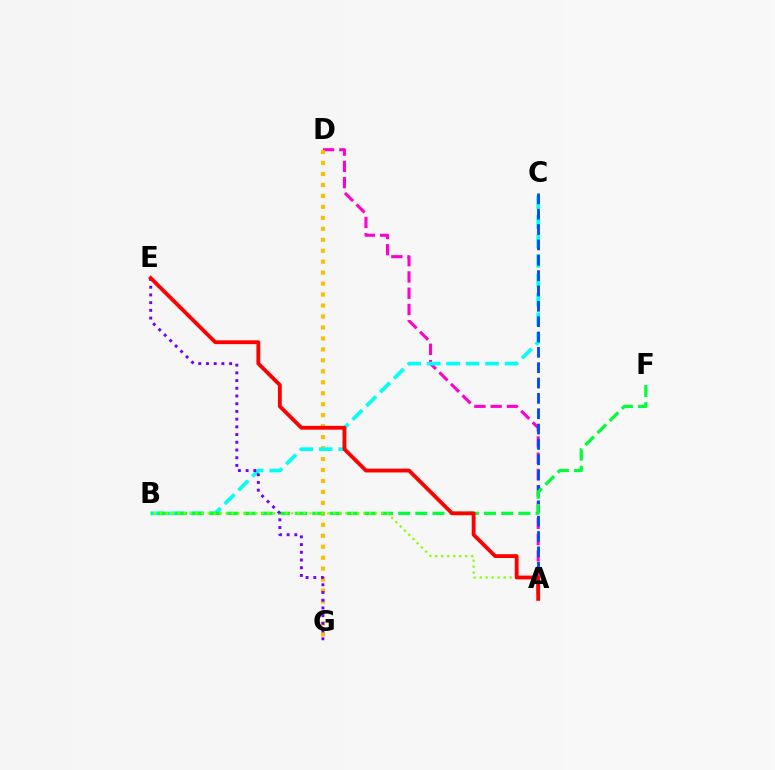{('A', 'D'): [{'color': '#ff00cf', 'line_style': 'dashed', 'thickness': 2.21}], ('D', 'G'): [{'color': '#ffbd00', 'line_style': 'dotted', 'thickness': 2.98}], ('B', 'C'): [{'color': '#00fff6', 'line_style': 'dashed', 'thickness': 2.64}], ('A', 'C'): [{'color': '#004bff', 'line_style': 'dashed', 'thickness': 2.08}], ('B', 'F'): [{'color': '#00ff39', 'line_style': 'dashed', 'thickness': 2.33}], ('A', 'B'): [{'color': '#84ff00', 'line_style': 'dotted', 'thickness': 1.63}], ('E', 'G'): [{'color': '#7200ff', 'line_style': 'dotted', 'thickness': 2.1}], ('A', 'E'): [{'color': '#ff0000', 'line_style': 'solid', 'thickness': 2.75}]}